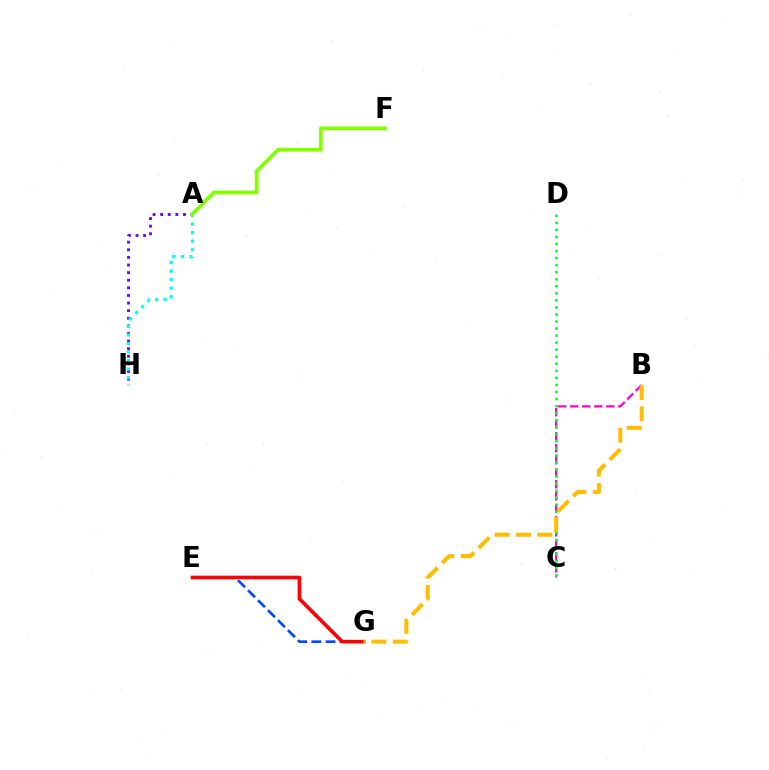{('A', 'H'): [{'color': '#7200ff', 'line_style': 'dotted', 'thickness': 2.07}, {'color': '#00fff6', 'line_style': 'dotted', 'thickness': 2.32}], ('E', 'G'): [{'color': '#004bff', 'line_style': 'dashed', 'thickness': 1.92}, {'color': '#ff0000', 'line_style': 'solid', 'thickness': 2.62}], ('B', 'C'): [{'color': '#ff00cf', 'line_style': 'dashed', 'thickness': 1.63}], ('C', 'D'): [{'color': '#00ff39', 'line_style': 'dotted', 'thickness': 1.91}], ('B', 'G'): [{'color': '#ffbd00', 'line_style': 'dashed', 'thickness': 2.91}], ('A', 'F'): [{'color': '#84ff00', 'line_style': 'solid', 'thickness': 2.73}]}